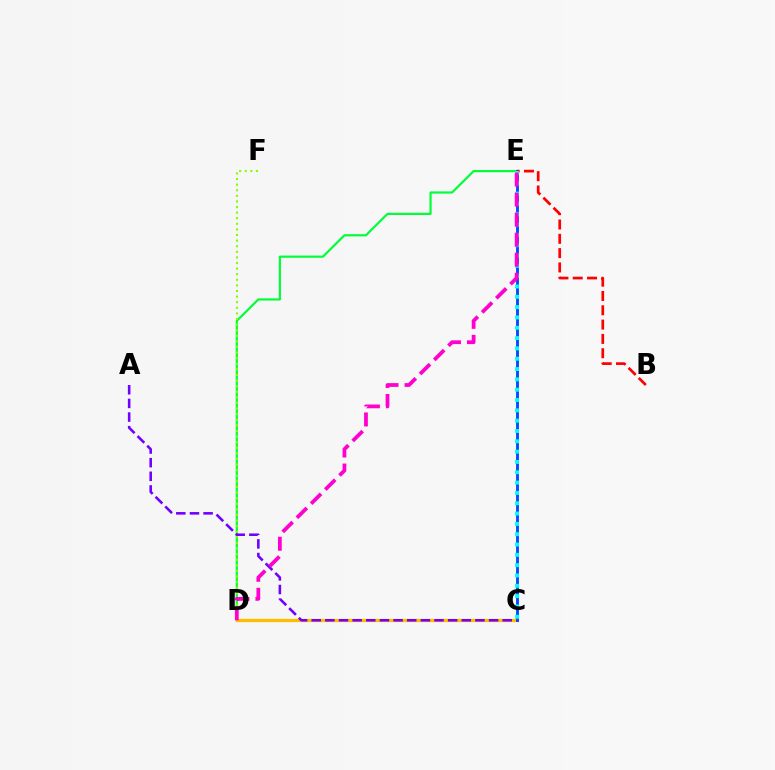{('D', 'E'): [{'color': '#00ff39', 'line_style': 'solid', 'thickness': 1.58}, {'color': '#ff00cf', 'line_style': 'dashed', 'thickness': 2.72}], ('D', 'F'): [{'color': '#84ff00', 'line_style': 'dotted', 'thickness': 1.52}], ('C', 'D'): [{'color': '#ffbd00', 'line_style': 'solid', 'thickness': 2.36}], ('C', 'E'): [{'color': '#004bff', 'line_style': 'solid', 'thickness': 2.05}, {'color': '#00fff6', 'line_style': 'dotted', 'thickness': 2.8}], ('A', 'C'): [{'color': '#7200ff', 'line_style': 'dashed', 'thickness': 1.85}], ('B', 'E'): [{'color': '#ff0000', 'line_style': 'dashed', 'thickness': 1.94}]}